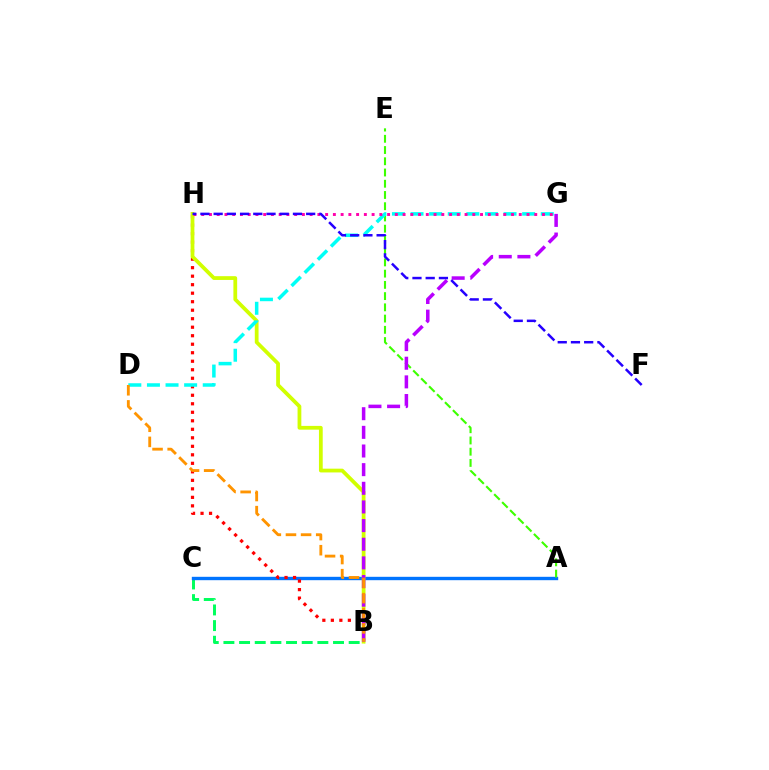{('B', 'C'): [{'color': '#00ff5c', 'line_style': 'dashed', 'thickness': 2.13}], ('A', 'C'): [{'color': '#0074ff', 'line_style': 'solid', 'thickness': 2.43}], ('B', 'H'): [{'color': '#ff0000', 'line_style': 'dotted', 'thickness': 2.31}, {'color': '#d1ff00', 'line_style': 'solid', 'thickness': 2.71}], ('A', 'E'): [{'color': '#3dff00', 'line_style': 'dashed', 'thickness': 1.53}], ('B', 'G'): [{'color': '#b900ff', 'line_style': 'dashed', 'thickness': 2.53}], ('D', 'G'): [{'color': '#00fff6', 'line_style': 'dashed', 'thickness': 2.53}], ('G', 'H'): [{'color': '#ff00ac', 'line_style': 'dotted', 'thickness': 2.1}], ('B', 'D'): [{'color': '#ff9400', 'line_style': 'dashed', 'thickness': 2.05}], ('F', 'H'): [{'color': '#2500ff', 'line_style': 'dashed', 'thickness': 1.8}]}